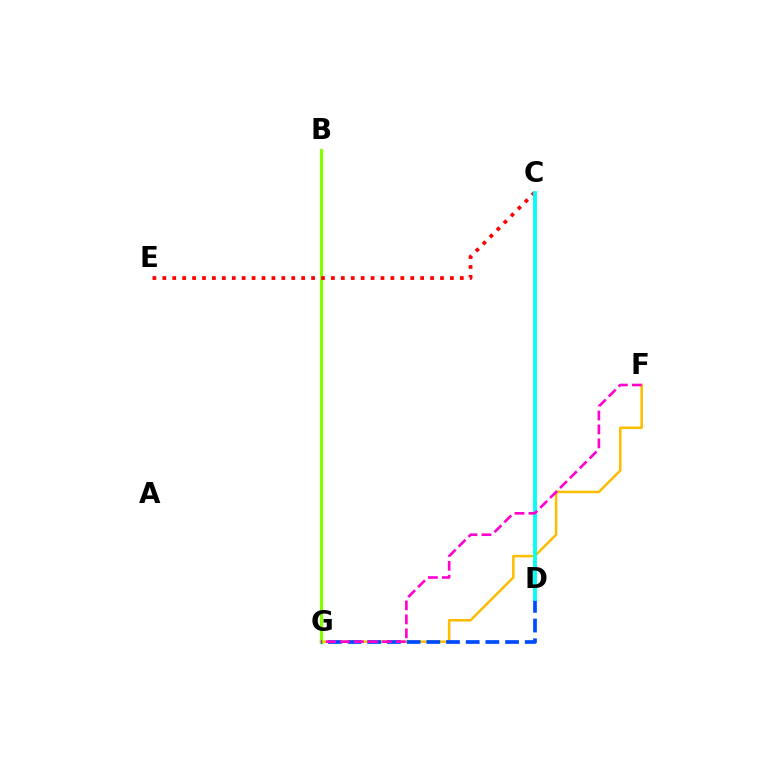{('C', 'D'): [{'color': '#7200ff', 'line_style': 'solid', 'thickness': 1.54}, {'color': '#00ff39', 'line_style': 'dotted', 'thickness': 1.6}, {'color': '#00fff6', 'line_style': 'solid', 'thickness': 2.74}], ('F', 'G'): [{'color': '#ffbd00', 'line_style': 'solid', 'thickness': 1.82}, {'color': '#ff00cf', 'line_style': 'dashed', 'thickness': 1.9}], ('B', 'G'): [{'color': '#84ff00', 'line_style': 'solid', 'thickness': 2.28}], ('C', 'E'): [{'color': '#ff0000', 'line_style': 'dotted', 'thickness': 2.69}], ('D', 'G'): [{'color': '#004bff', 'line_style': 'dashed', 'thickness': 2.67}]}